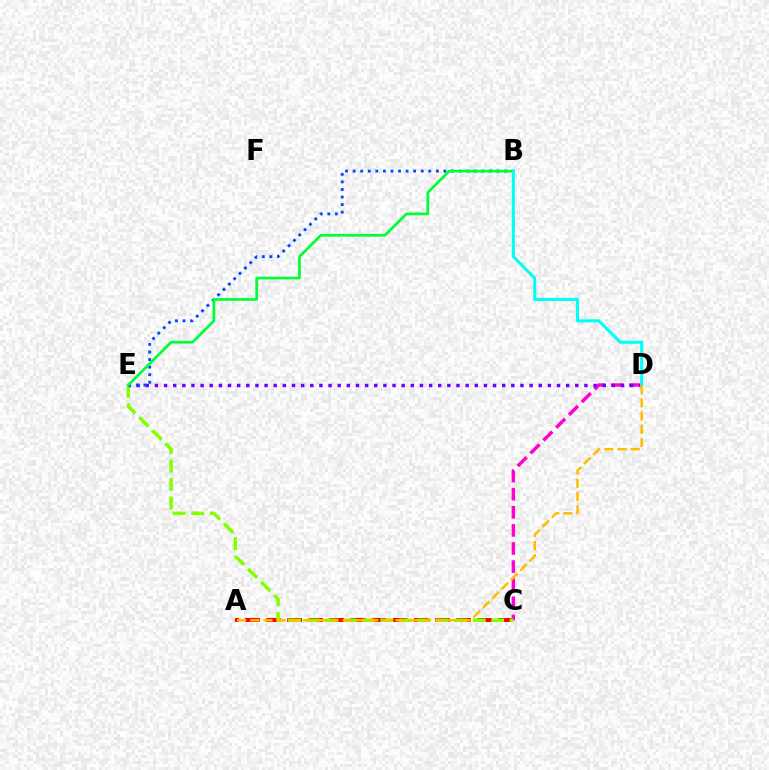{('C', 'D'): [{'color': '#ff00cf', 'line_style': 'dashed', 'thickness': 2.46}], ('A', 'C'): [{'color': '#ff0000', 'line_style': 'dashed', 'thickness': 2.87}], ('C', 'E'): [{'color': '#84ff00', 'line_style': 'dashed', 'thickness': 2.51}], ('D', 'E'): [{'color': '#7200ff', 'line_style': 'dotted', 'thickness': 2.48}], ('B', 'E'): [{'color': '#004bff', 'line_style': 'dotted', 'thickness': 2.06}, {'color': '#00ff39', 'line_style': 'solid', 'thickness': 1.96}], ('B', 'D'): [{'color': '#00fff6', 'line_style': 'solid', 'thickness': 2.21}], ('A', 'D'): [{'color': '#ffbd00', 'line_style': 'dashed', 'thickness': 1.79}]}